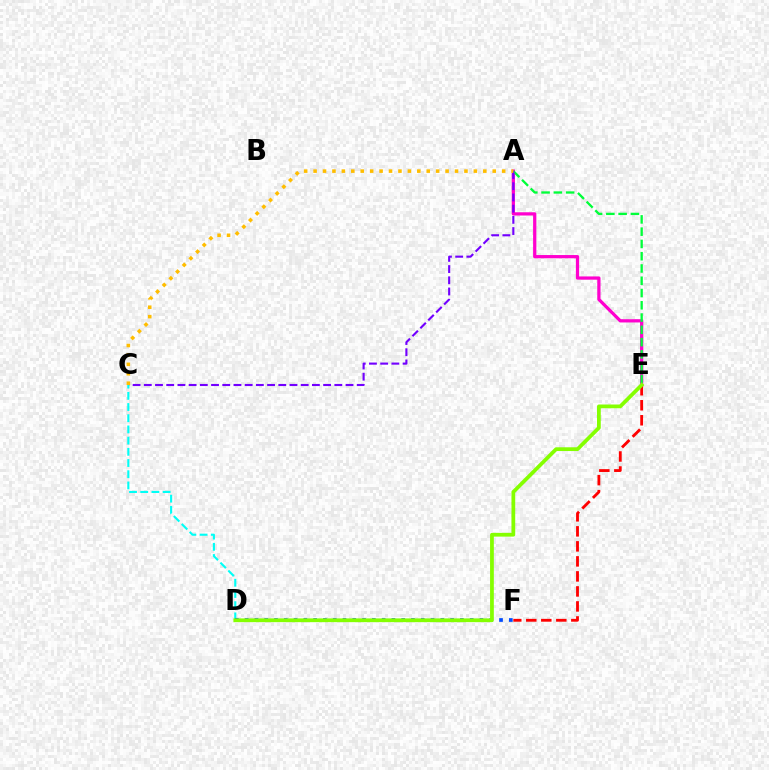{('A', 'E'): [{'color': '#ff00cf', 'line_style': 'solid', 'thickness': 2.34}, {'color': '#00ff39', 'line_style': 'dashed', 'thickness': 1.67}], ('E', 'F'): [{'color': '#ff0000', 'line_style': 'dashed', 'thickness': 2.04}], ('A', 'C'): [{'color': '#7200ff', 'line_style': 'dashed', 'thickness': 1.52}, {'color': '#ffbd00', 'line_style': 'dotted', 'thickness': 2.56}], ('C', 'D'): [{'color': '#00fff6', 'line_style': 'dashed', 'thickness': 1.52}], ('D', 'F'): [{'color': '#004bff', 'line_style': 'dotted', 'thickness': 2.66}], ('D', 'E'): [{'color': '#84ff00', 'line_style': 'solid', 'thickness': 2.71}]}